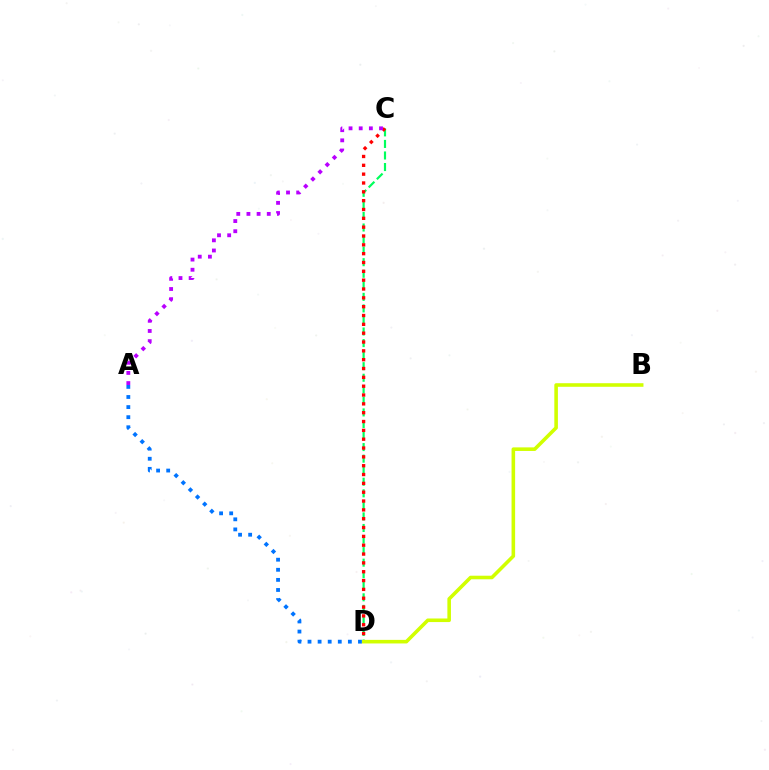{('C', 'D'): [{'color': '#00ff5c', 'line_style': 'dashed', 'thickness': 1.57}, {'color': '#ff0000', 'line_style': 'dotted', 'thickness': 2.4}], ('A', 'C'): [{'color': '#b900ff', 'line_style': 'dotted', 'thickness': 2.76}], ('B', 'D'): [{'color': '#d1ff00', 'line_style': 'solid', 'thickness': 2.58}], ('A', 'D'): [{'color': '#0074ff', 'line_style': 'dotted', 'thickness': 2.74}]}